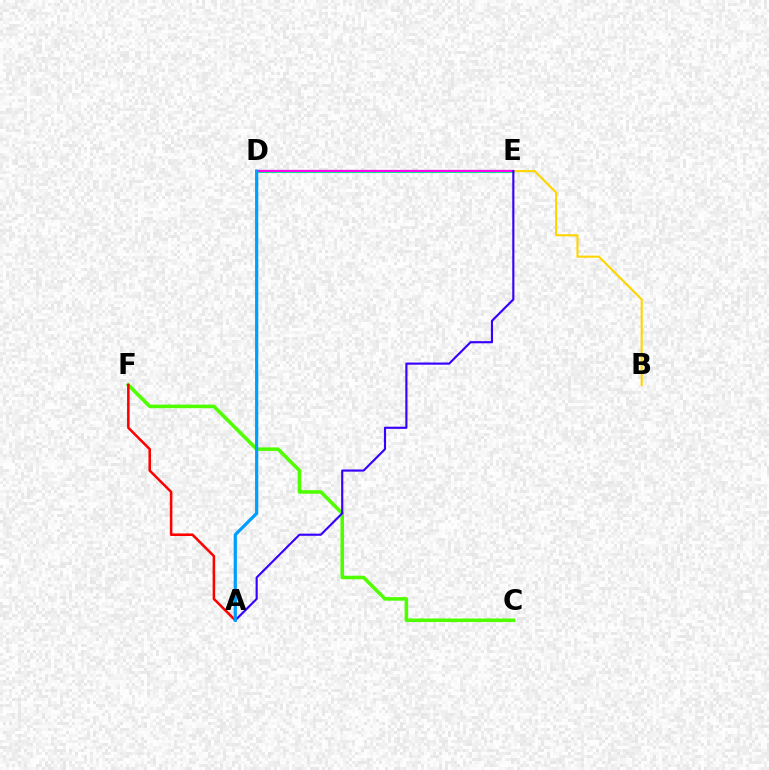{('D', 'E'): [{'color': '#00ff86', 'line_style': 'solid', 'thickness': 2.23}, {'color': '#ff00ed', 'line_style': 'solid', 'thickness': 1.61}], ('B', 'E'): [{'color': '#ffd500', 'line_style': 'solid', 'thickness': 1.51}], ('C', 'F'): [{'color': '#4fff00', 'line_style': 'solid', 'thickness': 2.56}], ('A', 'F'): [{'color': '#ff0000', 'line_style': 'solid', 'thickness': 1.83}], ('A', 'E'): [{'color': '#3700ff', 'line_style': 'solid', 'thickness': 1.54}], ('A', 'D'): [{'color': '#009eff', 'line_style': 'solid', 'thickness': 2.32}]}